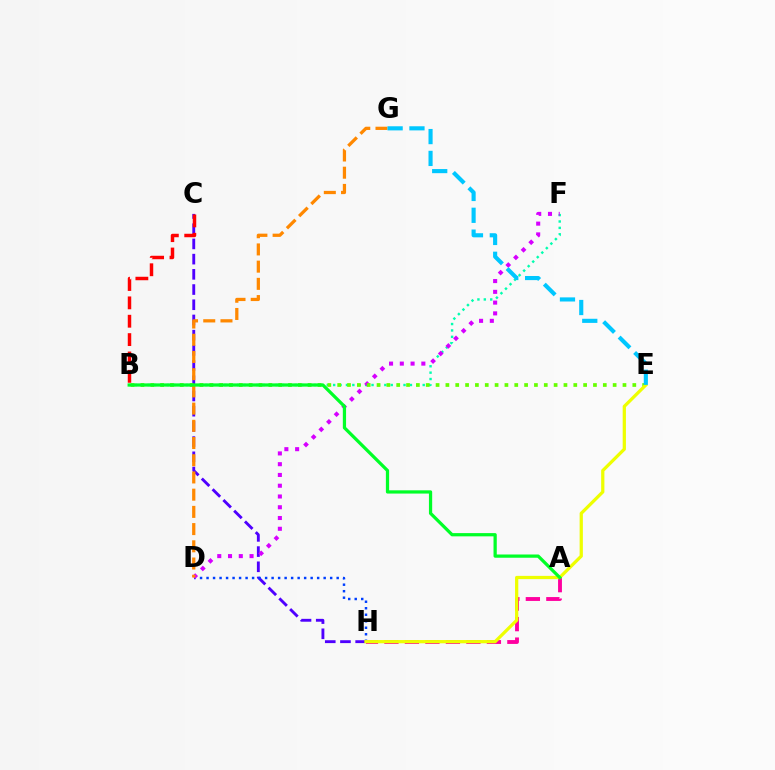{('A', 'H'): [{'color': '#ff00a0', 'line_style': 'dashed', 'thickness': 2.78}], ('B', 'F'): [{'color': '#00ffaf', 'line_style': 'dotted', 'thickness': 1.74}], ('C', 'H'): [{'color': '#4f00ff', 'line_style': 'dashed', 'thickness': 2.07}], ('D', 'H'): [{'color': '#003fff', 'line_style': 'dotted', 'thickness': 1.77}], ('D', 'F'): [{'color': '#d600ff', 'line_style': 'dotted', 'thickness': 2.93}], ('B', 'E'): [{'color': '#66ff00', 'line_style': 'dotted', 'thickness': 2.67}], ('B', 'C'): [{'color': '#ff0000', 'line_style': 'dashed', 'thickness': 2.5}], ('D', 'G'): [{'color': '#ff8800', 'line_style': 'dashed', 'thickness': 2.34}], ('E', 'H'): [{'color': '#eeff00', 'line_style': 'solid', 'thickness': 2.33}], ('A', 'B'): [{'color': '#00ff27', 'line_style': 'solid', 'thickness': 2.34}], ('E', 'G'): [{'color': '#00c7ff', 'line_style': 'dashed', 'thickness': 2.97}]}